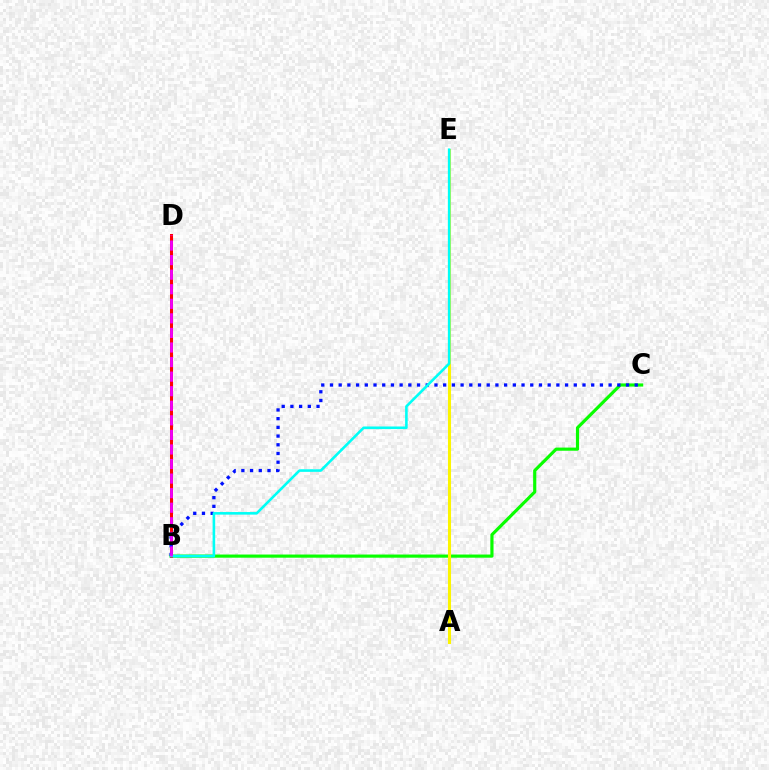{('B', 'C'): [{'color': '#08ff00', 'line_style': 'solid', 'thickness': 2.28}, {'color': '#0010ff', 'line_style': 'dotted', 'thickness': 2.37}], ('B', 'D'): [{'color': '#ff0000', 'line_style': 'solid', 'thickness': 2.18}, {'color': '#ee00ff', 'line_style': 'dashed', 'thickness': 1.98}], ('A', 'E'): [{'color': '#fcf500', 'line_style': 'solid', 'thickness': 2.21}], ('B', 'E'): [{'color': '#00fff6', 'line_style': 'solid', 'thickness': 1.86}]}